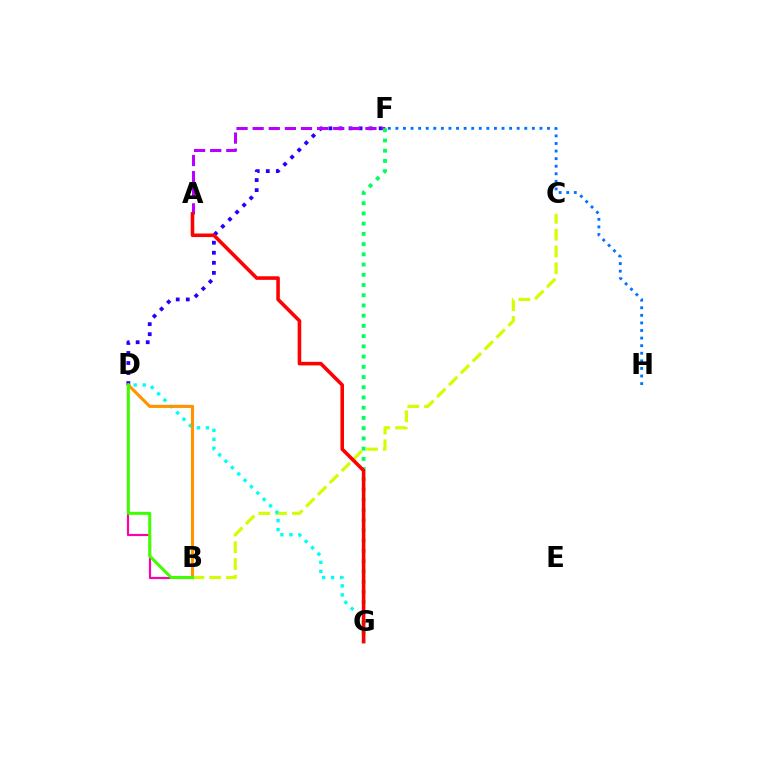{('B', 'D'): [{'color': '#ff00ac', 'line_style': 'solid', 'thickness': 1.57}, {'color': '#ff9400', 'line_style': 'solid', 'thickness': 2.24}, {'color': '#3dff00', 'line_style': 'solid', 'thickness': 2.16}], ('B', 'C'): [{'color': '#d1ff00', 'line_style': 'dashed', 'thickness': 2.28}], ('D', 'G'): [{'color': '#00fff6', 'line_style': 'dotted', 'thickness': 2.44}], ('D', 'F'): [{'color': '#2500ff', 'line_style': 'dotted', 'thickness': 2.73}], ('A', 'F'): [{'color': '#b900ff', 'line_style': 'dashed', 'thickness': 2.19}], ('F', 'G'): [{'color': '#00ff5c', 'line_style': 'dotted', 'thickness': 2.78}], ('A', 'G'): [{'color': '#ff0000', 'line_style': 'solid', 'thickness': 2.57}], ('F', 'H'): [{'color': '#0074ff', 'line_style': 'dotted', 'thickness': 2.06}]}